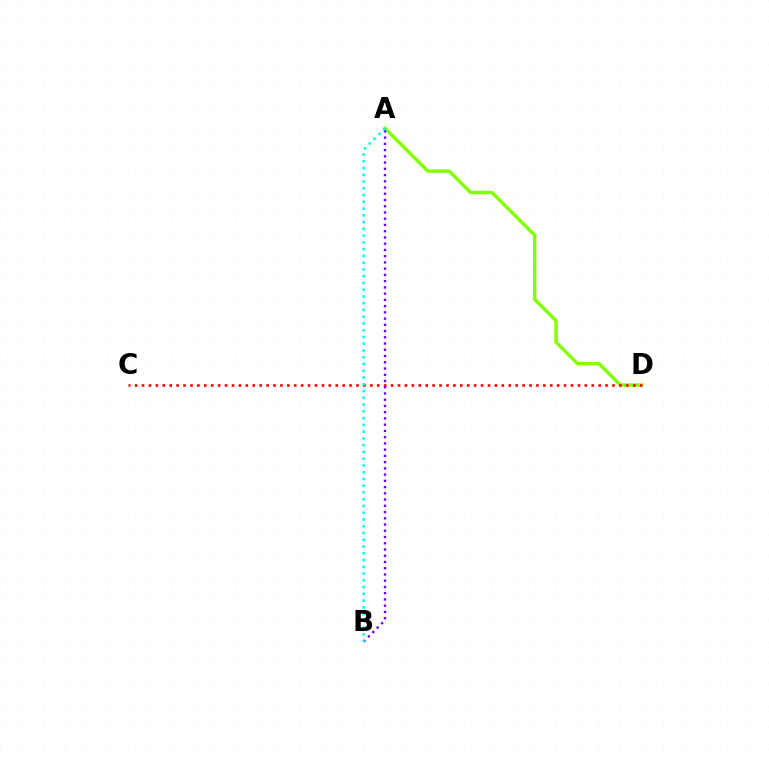{('A', 'D'): [{'color': '#84ff00', 'line_style': 'solid', 'thickness': 2.49}], ('C', 'D'): [{'color': '#ff0000', 'line_style': 'dotted', 'thickness': 1.88}], ('A', 'B'): [{'color': '#7200ff', 'line_style': 'dotted', 'thickness': 1.7}, {'color': '#00fff6', 'line_style': 'dotted', 'thickness': 1.84}]}